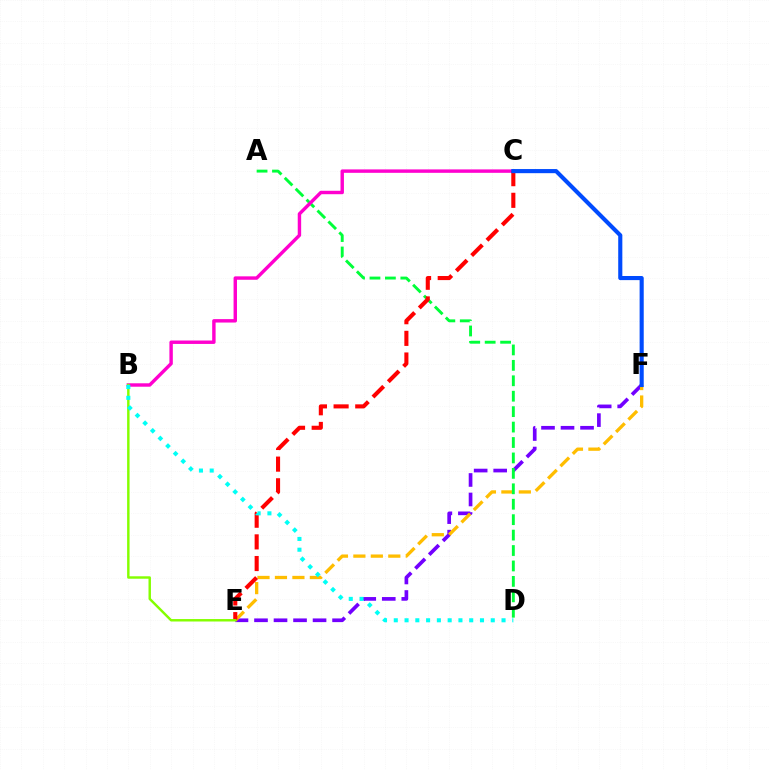{('E', 'F'): [{'color': '#7200ff', 'line_style': 'dashed', 'thickness': 2.65}, {'color': '#ffbd00', 'line_style': 'dashed', 'thickness': 2.37}], ('A', 'D'): [{'color': '#00ff39', 'line_style': 'dashed', 'thickness': 2.1}], ('B', 'C'): [{'color': '#ff00cf', 'line_style': 'solid', 'thickness': 2.46}], ('C', 'E'): [{'color': '#ff0000', 'line_style': 'dashed', 'thickness': 2.94}], ('C', 'F'): [{'color': '#004bff', 'line_style': 'solid', 'thickness': 2.97}], ('B', 'E'): [{'color': '#84ff00', 'line_style': 'solid', 'thickness': 1.76}], ('B', 'D'): [{'color': '#00fff6', 'line_style': 'dotted', 'thickness': 2.93}]}